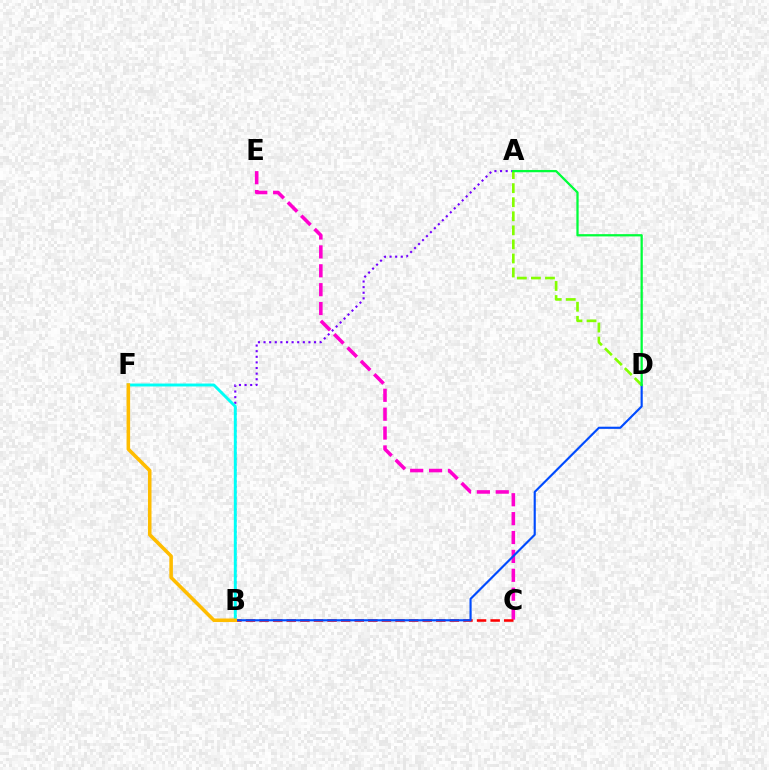{('C', 'E'): [{'color': '#ff00cf', 'line_style': 'dashed', 'thickness': 2.57}], ('A', 'B'): [{'color': '#7200ff', 'line_style': 'dotted', 'thickness': 1.52}], ('B', 'C'): [{'color': '#ff0000', 'line_style': 'dashed', 'thickness': 1.85}], ('B', 'D'): [{'color': '#004bff', 'line_style': 'solid', 'thickness': 1.55}], ('A', 'D'): [{'color': '#84ff00', 'line_style': 'dashed', 'thickness': 1.91}, {'color': '#00ff39', 'line_style': 'solid', 'thickness': 1.64}], ('B', 'F'): [{'color': '#00fff6', 'line_style': 'solid', 'thickness': 2.1}, {'color': '#ffbd00', 'line_style': 'solid', 'thickness': 2.56}]}